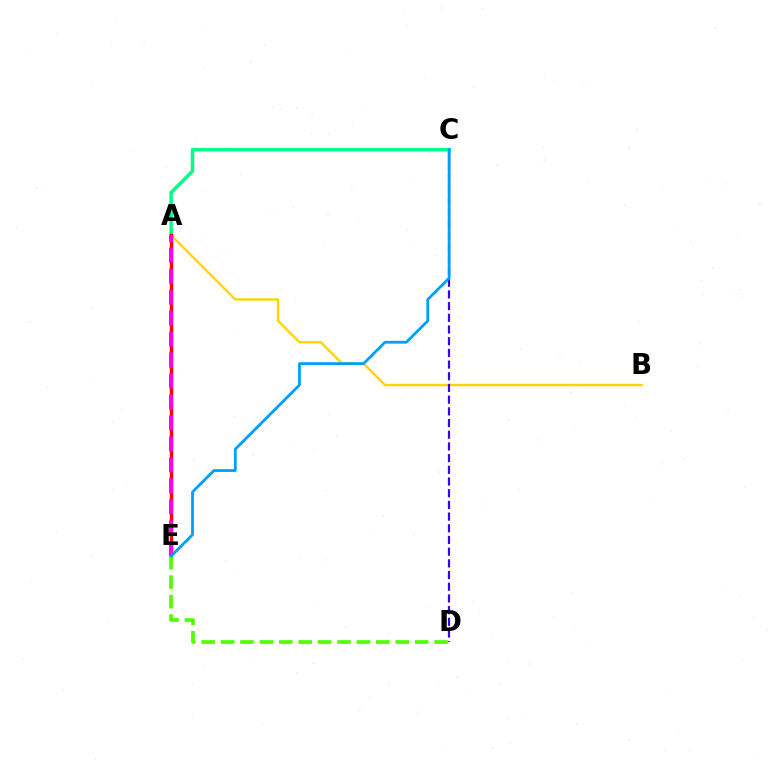{('A', 'B'): [{'color': '#ffd500', 'line_style': 'solid', 'thickness': 1.73}], ('A', 'C'): [{'color': '#00ff86', 'line_style': 'solid', 'thickness': 2.49}], ('C', 'D'): [{'color': '#3700ff', 'line_style': 'dashed', 'thickness': 1.59}], ('A', 'E'): [{'color': '#ff0000', 'line_style': 'solid', 'thickness': 2.48}, {'color': '#ff00ed', 'line_style': 'dashed', 'thickness': 2.85}], ('D', 'E'): [{'color': '#4fff00', 'line_style': 'dashed', 'thickness': 2.64}], ('C', 'E'): [{'color': '#009eff', 'line_style': 'solid', 'thickness': 2.0}]}